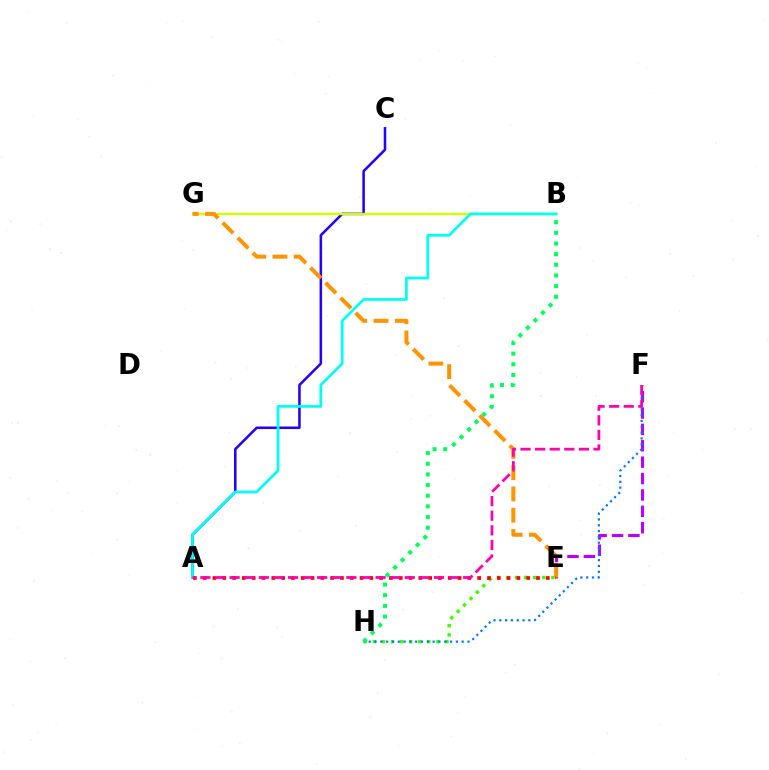{('E', 'F'): [{'color': '#b900ff', 'line_style': 'dashed', 'thickness': 2.23}], ('E', 'H'): [{'color': '#3dff00', 'line_style': 'dotted', 'thickness': 2.46}], ('A', 'C'): [{'color': '#2500ff', 'line_style': 'solid', 'thickness': 1.84}], ('B', 'G'): [{'color': '#d1ff00', 'line_style': 'solid', 'thickness': 1.72}], ('F', 'H'): [{'color': '#0074ff', 'line_style': 'dotted', 'thickness': 1.58}], ('E', 'G'): [{'color': '#ff9400', 'line_style': 'dashed', 'thickness': 2.89}], ('A', 'B'): [{'color': '#00fff6', 'line_style': 'solid', 'thickness': 1.97}], ('A', 'E'): [{'color': '#ff0000', 'line_style': 'dotted', 'thickness': 2.66}], ('A', 'F'): [{'color': '#ff00ac', 'line_style': 'dashed', 'thickness': 1.98}], ('B', 'H'): [{'color': '#00ff5c', 'line_style': 'dotted', 'thickness': 2.9}]}